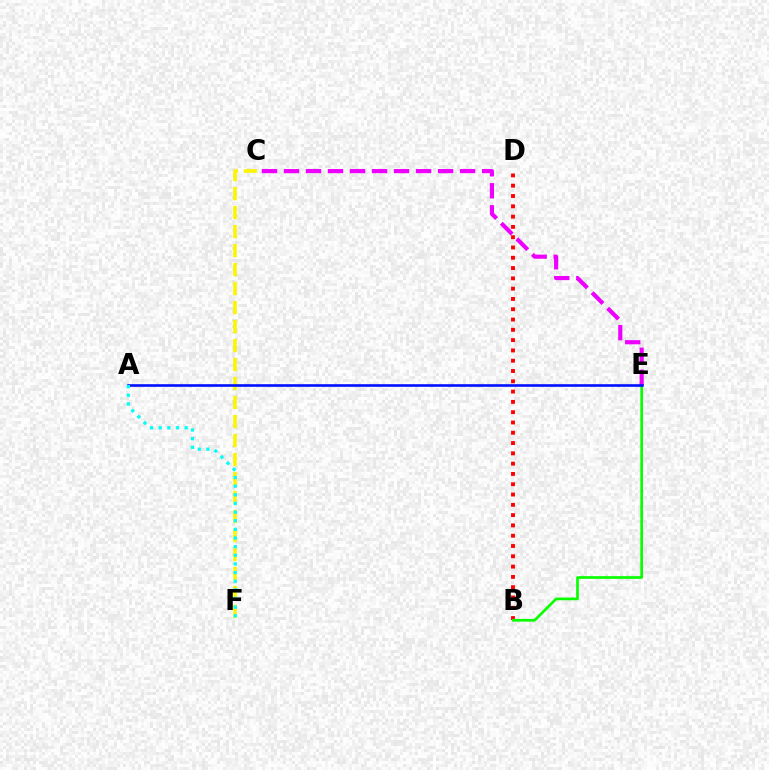{('B', 'D'): [{'color': '#ff0000', 'line_style': 'dotted', 'thickness': 2.8}], ('C', 'F'): [{'color': '#fcf500', 'line_style': 'dashed', 'thickness': 2.58}], ('B', 'E'): [{'color': '#08ff00', 'line_style': 'solid', 'thickness': 1.93}], ('C', 'E'): [{'color': '#ee00ff', 'line_style': 'dashed', 'thickness': 2.99}], ('A', 'E'): [{'color': '#0010ff', 'line_style': 'solid', 'thickness': 1.88}], ('A', 'F'): [{'color': '#00fff6', 'line_style': 'dotted', 'thickness': 2.35}]}